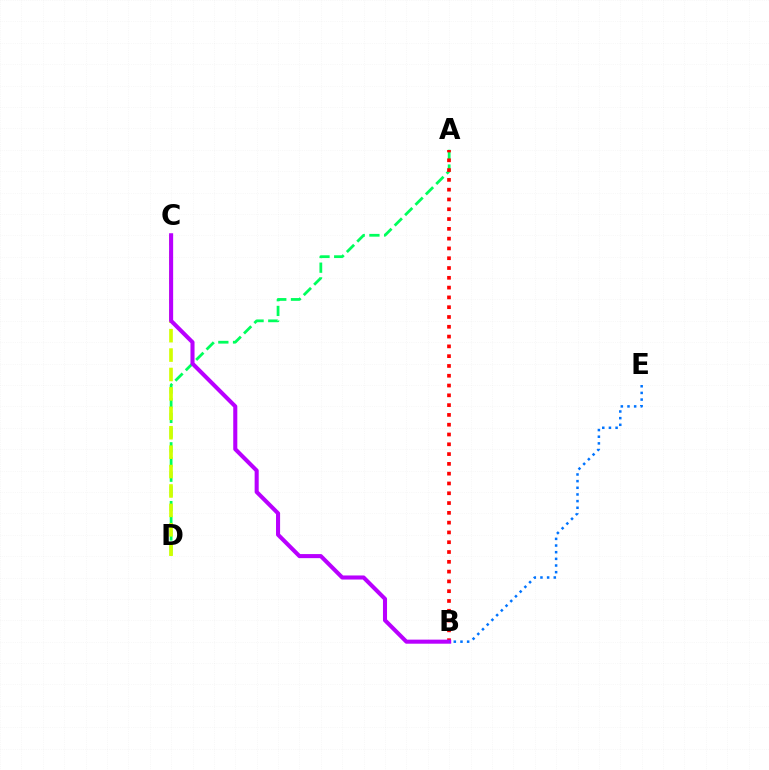{('A', 'D'): [{'color': '#00ff5c', 'line_style': 'dashed', 'thickness': 2.0}], ('C', 'D'): [{'color': '#d1ff00', 'line_style': 'dashed', 'thickness': 2.64}], ('A', 'B'): [{'color': '#ff0000', 'line_style': 'dotted', 'thickness': 2.66}], ('B', 'C'): [{'color': '#b900ff', 'line_style': 'solid', 'thickness': 2.93}], ('B', 'E'): [{'color': '#0074ff', 'line_style': 'dotted', 'thickness': 1.81}]}